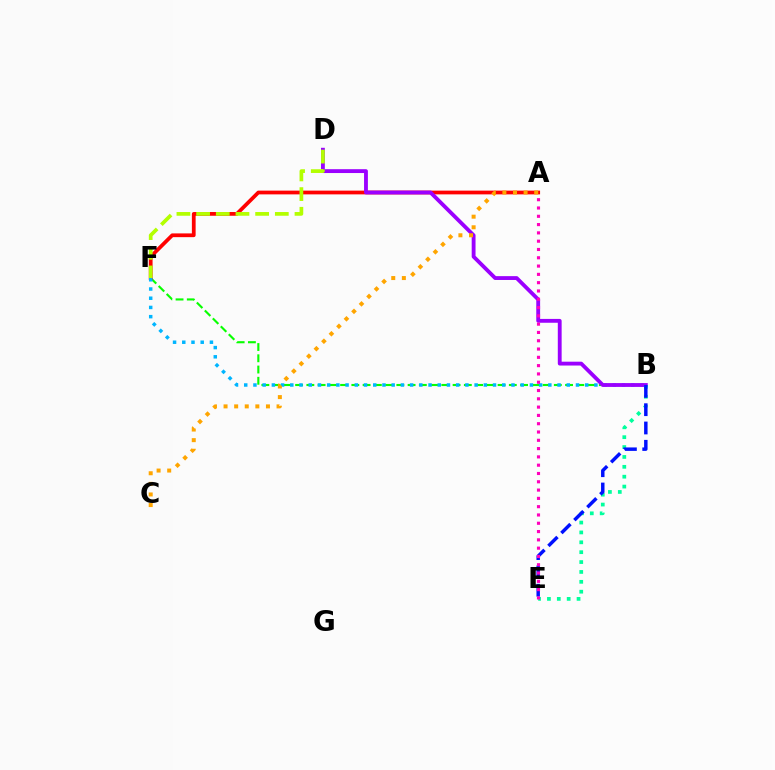{('B', 'F'): [{'color': '#08ff00', 'line_style': 'dashed', 'thickness': 1.53}, {'color': '#00b5ff', 'line_style': 'dotted', 'thickness': 2.5}], ('A', 'F'): [{'color': '#ff0000', 'line_style': 'solid', 'thickness': 2.7}], ('B', 'D'): [{'color': '#9b00ff', 'line_style': 'solid', 'thickness': 2.76}], ('D', 'F'): [{'color': '#b3ff00', 'line_style': 'dashed', 'thickness': 2.67}], ('B', 'E'): [{'color': '#00ff9d', 'line_style': 'dotted', 'thickness': 2.68}, {'color': '#0010ff', 'line_style': 'dashed', 'thickness': 2.49}], ('A', 'E'): [{'color': '#ff00bd', 'line_style': 'dotted', 'thickness': 2.25}], ('A', 'C'): [{'color': '#ffa500', 'line_style': 'dotted', 'thickness': 2.88}]}